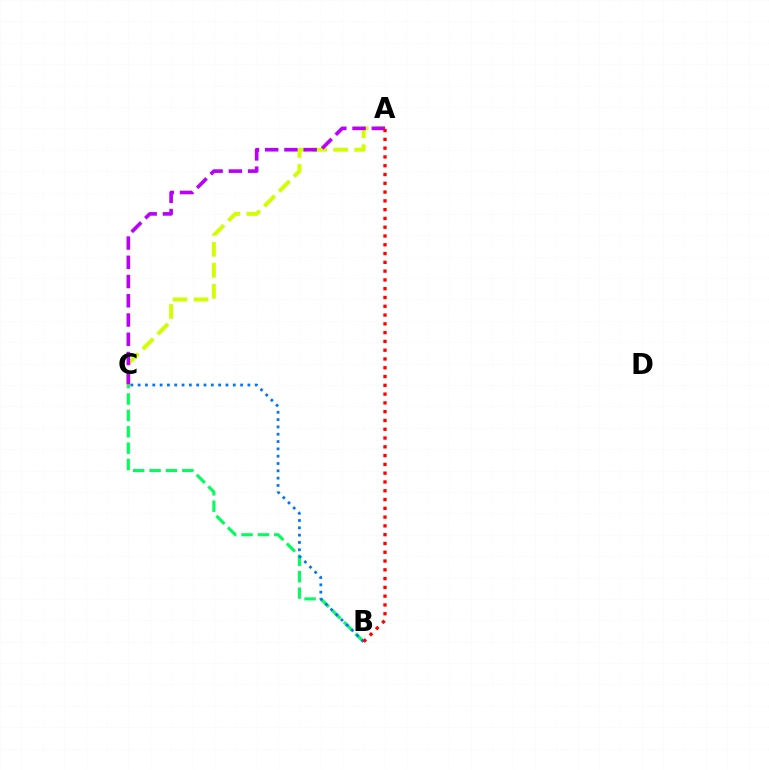{('B', 'C'): [{'color': '#00ff5c', 'line_style': 'dashed', 'thickness': 2.23}, {'color': '#0074ff', 'line_style': 'dotted', 'thickness': 1.99}], ('A', 'C'): [{'color': '#d1ff00', 'line_style': 'dashed', 'thickness': 2.85}, {'color': '#b900ff', 'line_style': 'dashed', 'thickness': 2.61}], ('A', 'B'): [{'color': '#ff0000', 'line_style': 'dotted', 'thickness': 2.39}]}